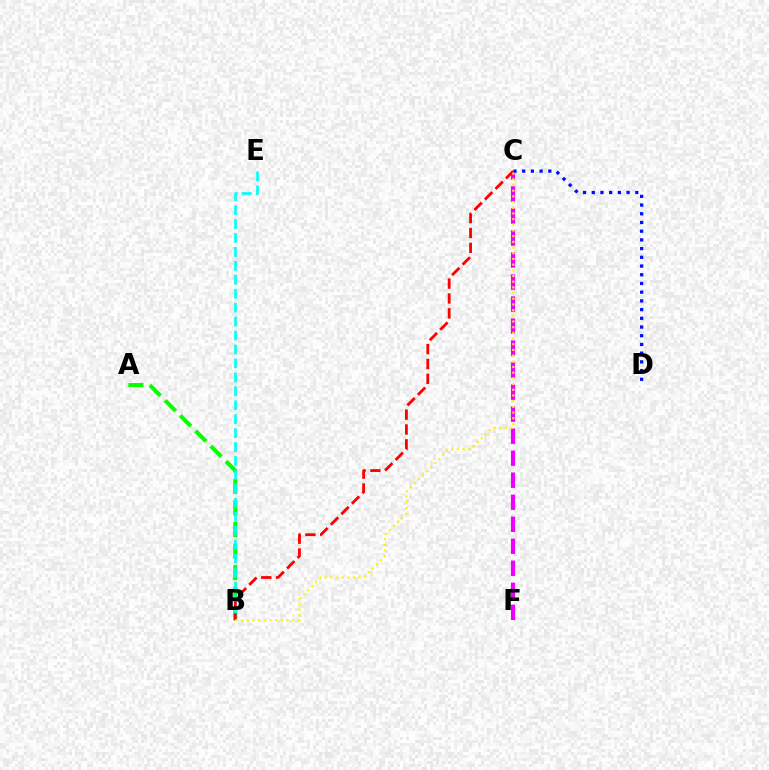{('C', 'F'): [{'color': '#ee00ff', 'line_style': 'dashed', 'thickness': 2.99}], ('A', 'B'): [{'color': '#08ff00', 'line_style': 'dashed', 'thickness': 2.93}], ('C', 'D'): [{'color': '#0010ff', 'line_style': 'dotted', 'thickness': 2.37}], ('B', 'E'): [{'color': '#00fff6', 'line_style': 'dashed', 'thickness': 1.89}], ('B', 'C'): [{'color': '#ff0000', 'line_style': 'dashed', 'thickness': 2.02}, {'color': '#fcf500', 'line_style': 'dotted', 'thickness': 1.55}]}